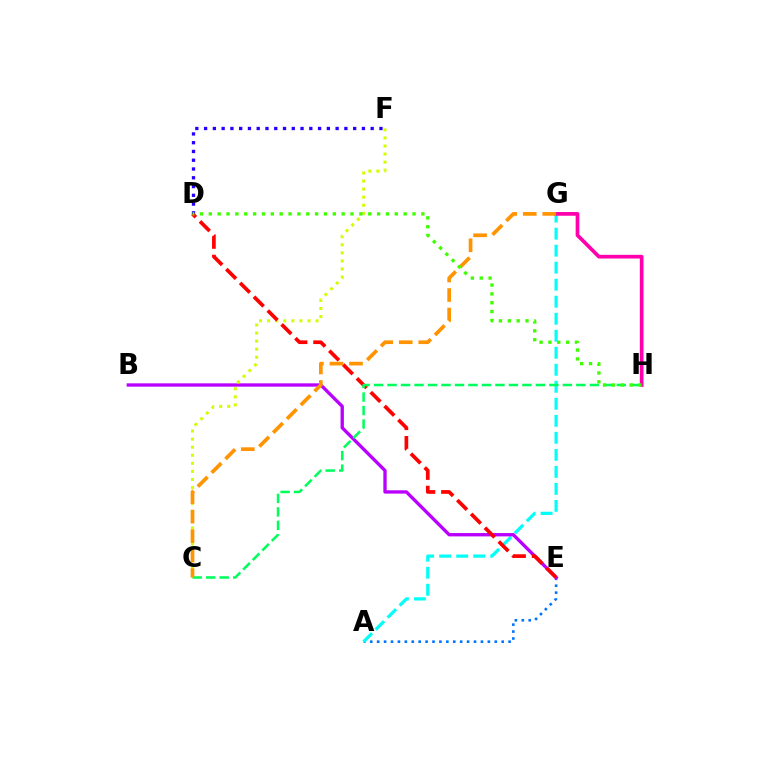{('A', 'E'): [{'color': '#0074ff', 'line_style': 'dotted', 'thickness': 1.88}], ('A', 'G'): [{'color': '#00fff6', 'line_style': 'dashed', 'thickness': 2.31}], ('G', 'H'): [{'color': '#ff00ac', 'line_style': 'solid', 'thickness': 2.67}], ('B', 'E'): [{'color': '#b900ff', 'line_style': 'solid', 'thickness': 2.4}], ('D', 'F'): [{'color': '#2500ff', 'line_style': 'dotted', 'thickness': 2.38}], ('C', 'F'): [{'color': '#d1ff00', 'line_style': 'dotted', 'thickness': 2.19}], ('D', 'E'): [{'color': '#ff0000', 'line_style': 'dashed', 'thickness': 2.65}], ('C', 'H'): [{'color': '#00ff5c', 'line_style': 'dashed', 'thickness': 1.83}], ('C', 'G'): [{'color': '#ff9400', 'line_style': 'dashed', 'thickness': 2.65}], ('D', 'H'): [{'color': '#3dff00', 'line_style': 'dotted', 'thickness': 2.41}]}